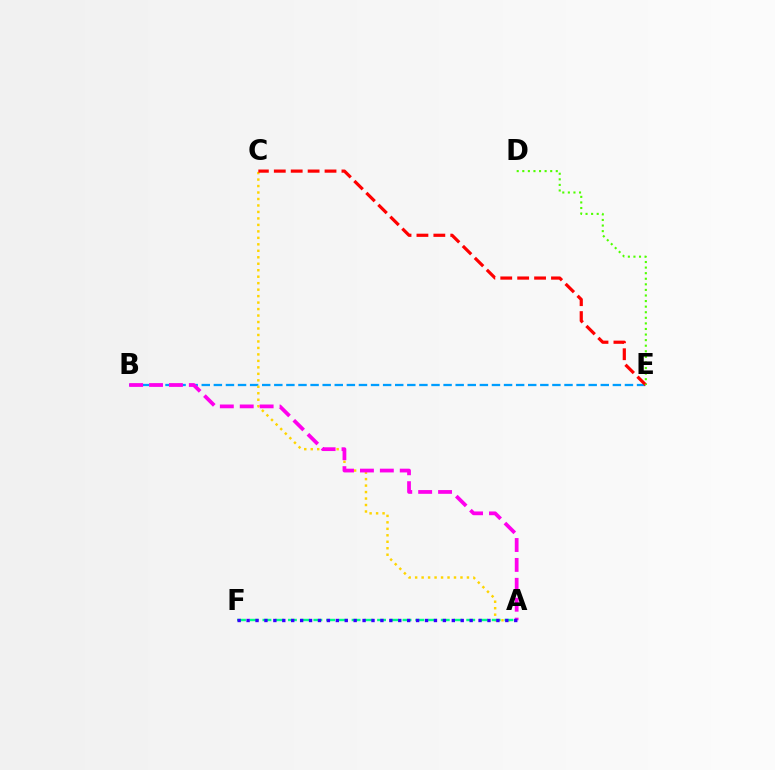{('B', 'E'): [{'color': '#009eff', 'line_style': 'dashed', 'thickness': 1.64}], ('A', 'C'): [{'color': '#ffd500', 'line_style': 'dotted', 'thickness': 1.76}], ('C', 'E'): [{'color': '#ff0000', 'line_style': 'dashed', 'thickness': 2.3}], ('A', 'F'): [{'color': '#00ff86', 'line_style': 'dashed', 'thickness': 1.73}, {'color': '#3700ff', 'line_style': 'dotted', 'thickness': 2.42}], ('D', 'E'): [{'color': '#4fff00', 'line_style': 'dotted', 'thickness': 1.52}], ('A', 'B'): [{'color': '#ff00ed', 'line_style': 'dashed', 'thickness': 2.7}]}